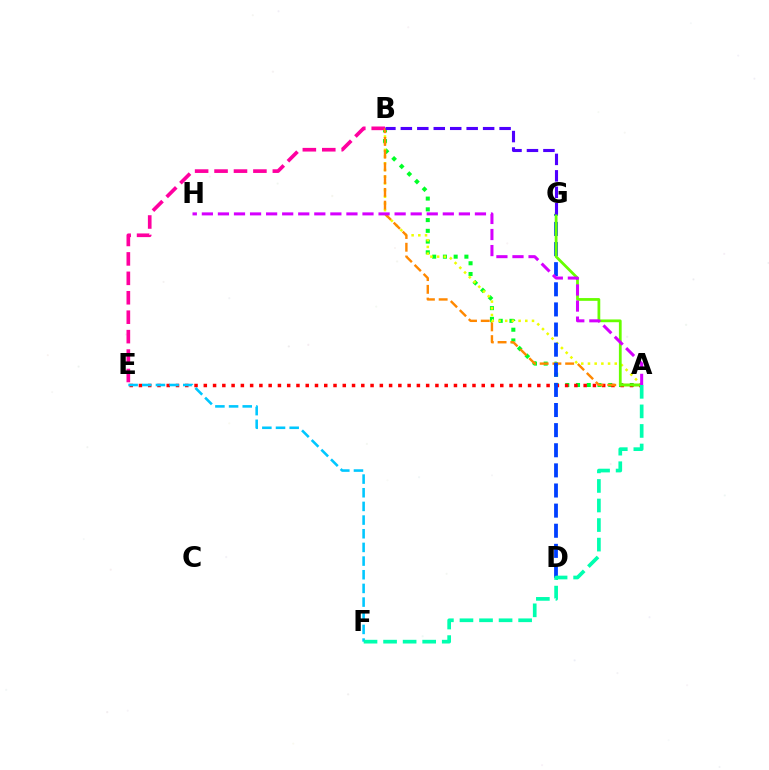{('A', 'B'): [{'color': '#00ff27', 'line_style': 'dotted', 'thickness': 2.92}, {'color': '#eeff00', 'line_style': 'dotted', 'thickness': 1.82}, {'color': '#ff8800', 'line_style': 'dashed', 'thickness': 1.73}], ('A', 'E'): [{'color': '#ff0000', 'line_style': 'dotted', 'thickness': 2.52}], ('B', 'E'): [{'color': '#ff00a0', 'line_style': 'dashed', 'thickness': 2.64}], ('D', 'G'): [{'color': '#003fff', 'line_style': 'dashed', 'thickness': 2.73}], ('E', 'F'): [{'color': '#00c7ff', 'line_style': 'dashed', 'thickness': 1.86}], ('A', 'G'): [{'color': '#66ff00', 'line_style': 'solid', 'thickness': 1.99}], ('A', 'F'): [{'color': '#00ffaf', 'line_style': 'dashed', 'thickness': 2.66}], ('A', 'H'): [{'color': '#d600ff', 'line_style': 'dashed', 'thickness': 2.18}], ('B', 'G'): [{'color': '#4f00ff', 'line_style': 'dashed', 'thickness': 2.24}]}